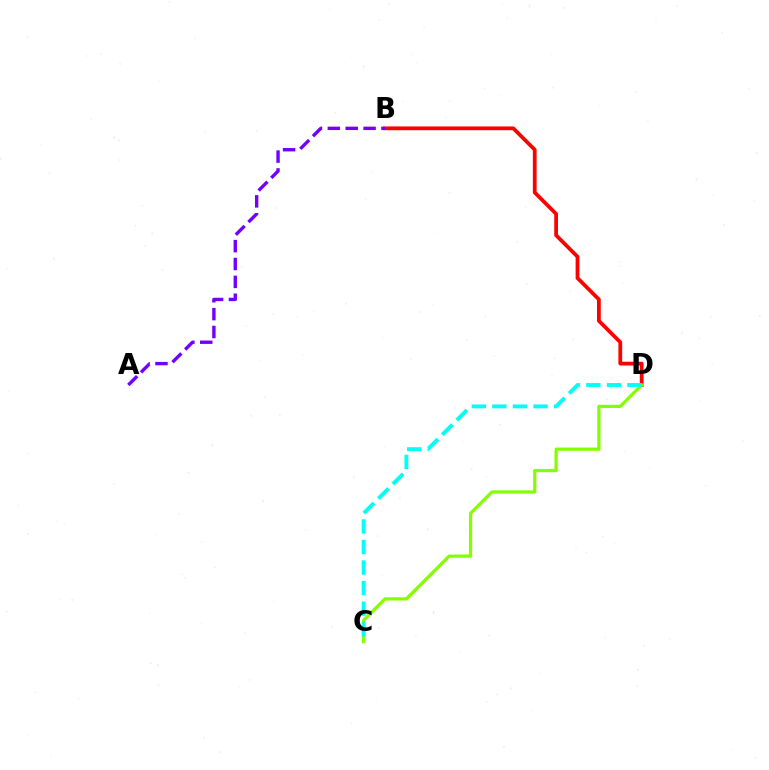{('B', 'D'): [{'color': '#ff0000', 'line_style': 'solid', 'thickness': 2.71}], ('A', 'B'): [{'color': '#7200ff', 'line_style': 'dashed', 'thickness': 2.43}], ('C', 'D'): [{'color': '#84ff00', 'line_style': 'solid', 'thickness': 2.33}, {'color': '#00fff6', 'line_style': 'dashed', 'thickness': 2.79}]}